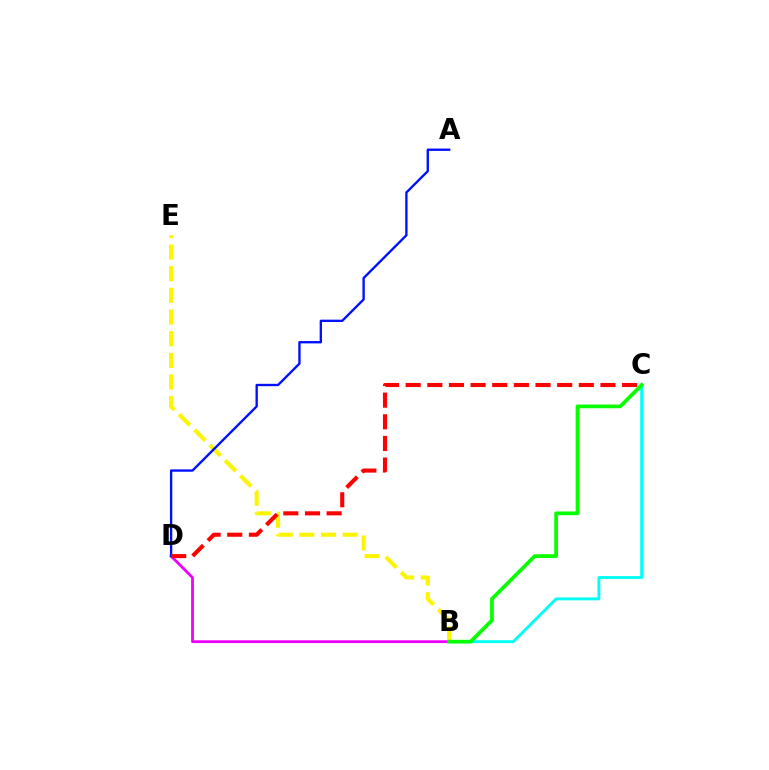{('B', 'C'): [{'color': '#00fff6', 'line_style': 'solid', 'thickness': 2.08}, {'color': '#08ff00', 'line_style': 'solid', 'thickness': 2.68}], ('B', 'E'): [{'color': '#fcf500', 'line_style': 'dashed', 'thickness': 2.94}], ('B', 'D'): [{'color': '#ee00ff', 'line_style': 'solid', 'thickness': 2.01}], ('A', 'D'): [{'color': '#0010ff', 'line_style': 'solid', 'thickness': 1.69}], ('C', 'D'): [{'color': '#ff0000', 'line_style': 'dashed', 'thickness': 2.94}]}